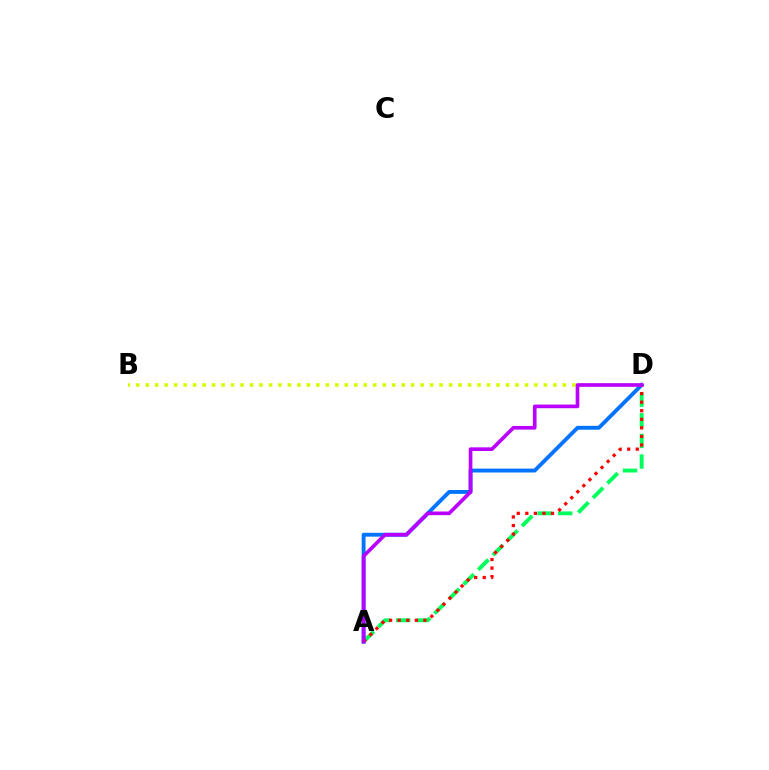{('B', 'D'): [{'color': '#d1ff00', 'line_style': 'dotted', 'thickness': 2.58}], ('A', 'D'): [{'color': '#0074ff', 'line_style': 'solid', 'thickness': 2.78}, {'color': '#00ff5c', 'line_style': 'dashed', 'thickness': 2.8}, {'color': '#ff0000', 'line_style': 'dotted', 'thickness': 2.33}, {'color': '#b900ff', 'line_style': 'solid', 'thickness': 2.64}]}